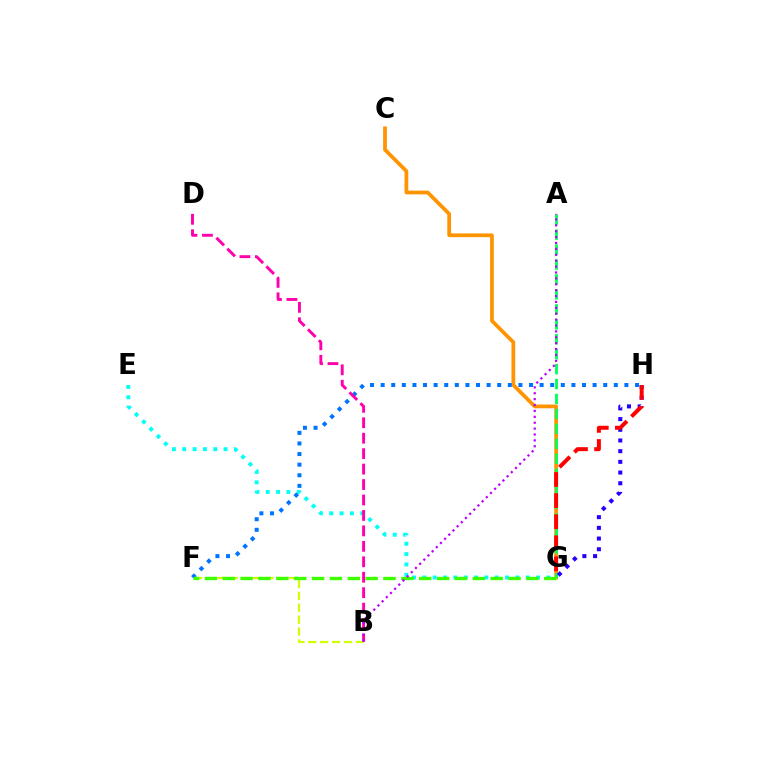{('B', 'F'): [{'color': '#d1ff00', 'line_style': 'dashed', 'thickness': 1.61}], ('C', 'G'): [{'color': '#ff9400', 'line_style': 'solid', 'thickness': 2.7}], ('A', 'G'): [{'color': '#00ff5c', 'line_style': 'dashed', 'thickness': 2.03}], ('G', 'H'): [{'color': '#2500ff', 'line_style': 'dotted', 'thickness': 2.91}, {'color': '#ff0000', 'line_style': 'dashed', 'thickness': 2.87}], ('E', 'G'): [{'color': '#00fff6', 'line_style': 'dotted', 'thickness': 2.81}], ('F', 'H'): [{'color': '#0074ff', 'line_style': 'dotted', 'thickness': 2.88}], ('F', 'G'): [{'color': '#3dff00', 'line_style': 'dashed', 'thickness': 2.43}], ('B', 'D'): [{'color': '#ff00ac', 'line_style': 'dashed', 'thickness': 2.1}], ('A', 'B'): [{'color': '#b900ff', 'line_style': 'dotted', 'thickness': 1.6}]}